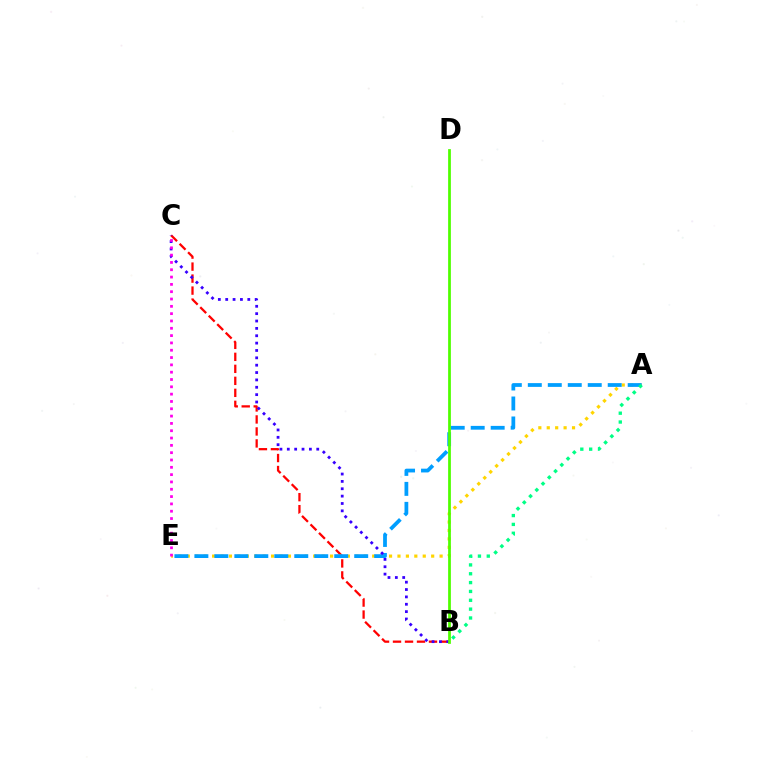{('B', 'C'): [{'color': '#ff0000', 'line_style': 'dashed', 'thickness': 1.63}, {'color': '#3700ff', 'line_style': 'dotted', 'thickness': 2.0}], ('A', 'E'): [{'color': '#ffd500', 'line_style': 'dotted', 'thickness': 2.29}, {'color': '#009eff', 'line_style': 'dashed', 'thickness': 2.71}], ('A', 'B'): [{'color': '#00ff86', 'line_style': 'dotted', 'thickness': 2.4}], ('C', 'E'): [{'color': '#ff00ed', 'line_style': 'dotted', 'thickness': 1.99}], ('B', 'D'): [{'color': '#4fff00', 'line_style': 'solid', 'thickness': 1.99}]}